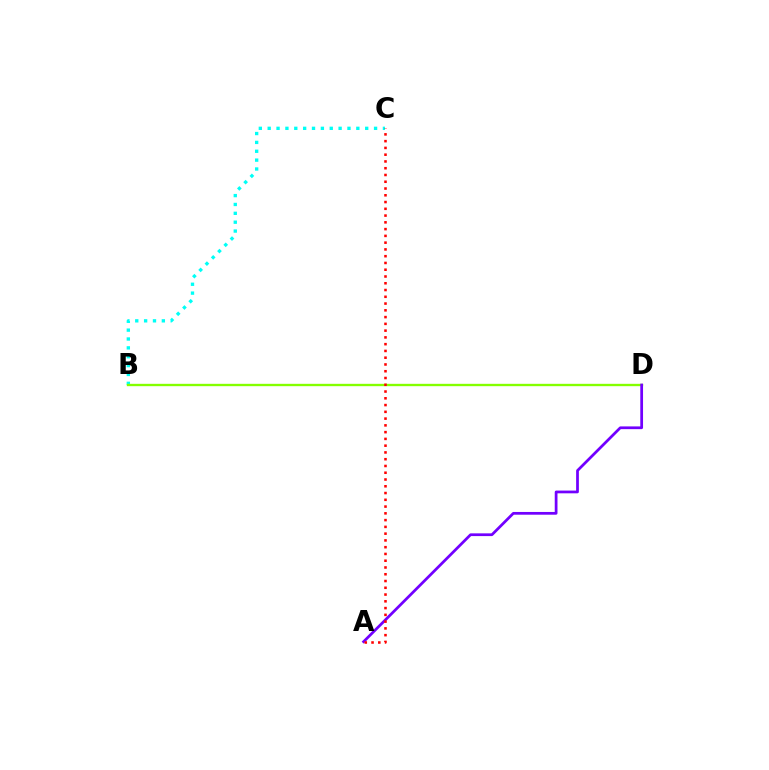{('B', 'C'): [{'color': '#00fff6', 'line_style': 'dotted', 'thickness': 2.41}], ('B', 'D'): [{'color': '#84ff00', 'line_style': 'solid', 'thickness': 1.69}], ('A', 'D'): [{'color': '#7200ff', 'line_style': 'solid', 'thickness': 1.98}], ('A', 'C'): [{'color': '#ff0000', 'line_style': 'dotted', 'thickness': 1.84}]}